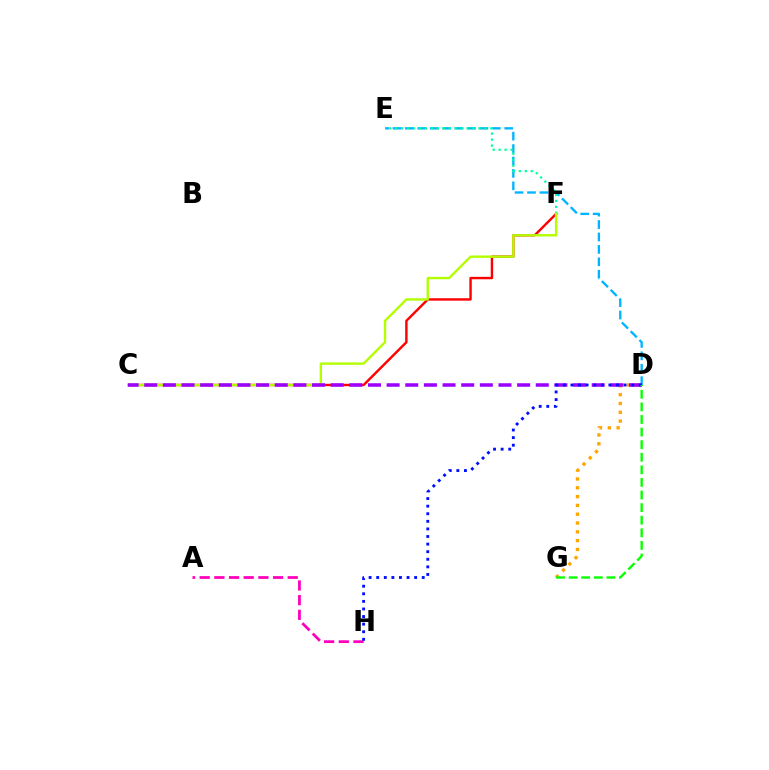{('D', 'E'): [{'color': '#00b5ff', 'line_style': 'dashed', 'thickness': 1.69}], ('D', 'G'): [{'color': '#ffa500', 'line_style': 'dotted', 'thickness': 2.39}, {'color': '#08ff00', 'line_style': 'dashed', 'thickness': 1.71}], ('C', 'F'): [{'color': '#ff0000', 'line_style': 'solid', 'thickness': 1.74}, {'color': '#b3ff00', 'line_style': 'solid', 'thickness': 1.72}], ('A', 'H'): [{'color': '#ff00bd', 'line_style': 'dashed', 'thickness': 1.99}], ('E', 'F'): [{'color': '#00ff9d', 'line_style': 'dotted', 'thickness': 1.61}], ('C', 'D'): [{'color': '#9b00ff', 'line_style': 'dashed', 'thickness': 2.53}], ('D', 'H'): [{'color': '#0010ff', 'line_style': 'dotted', 'thickness': 2.06}]}